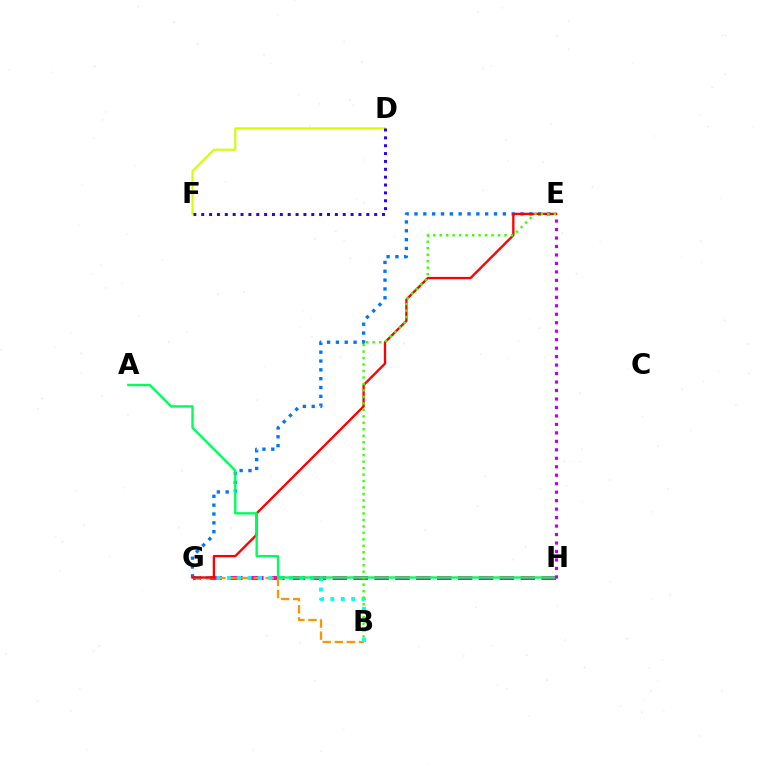{('E', 'G'): [{'color': '#0074ff', 'line_style': 'dotted', 'thickness': 2.4}, {'color': '#ff0000', 'line_style': 'solid', 'thickness': 1.68}], ('G', 'H'): [{'color': '#ff00ac', 'line_style': 'dashed', 'thickness': 2.84}], ('B', 'G'): [{'color': '#ff9400', 'line_style': 'dashed', 'thickness': 1.64}, {'color': '#00fff6', 'line_style': 'dotted', 'thickness': 2.82}], ('D', 'F'): [{'color': '#d1ff00', 'line_style': 'solid', 'thickness': 1.53}, {'color': '#2500ff', 'line_style': 'dotted', 'thickness': 2.14}], ('A', 'H'): [{'color': '#00ff5c', 'line_style': 'solid', 'thickness': 1.71}], ('B', 'E'): [{'color': '#3dff00', 'line_style': 'dotted', 'thickness': 1.76}], ('E', 'H'): [{'color': '#b900ff', 'line_style': 'dotted', 'thickness': 2.3}]}